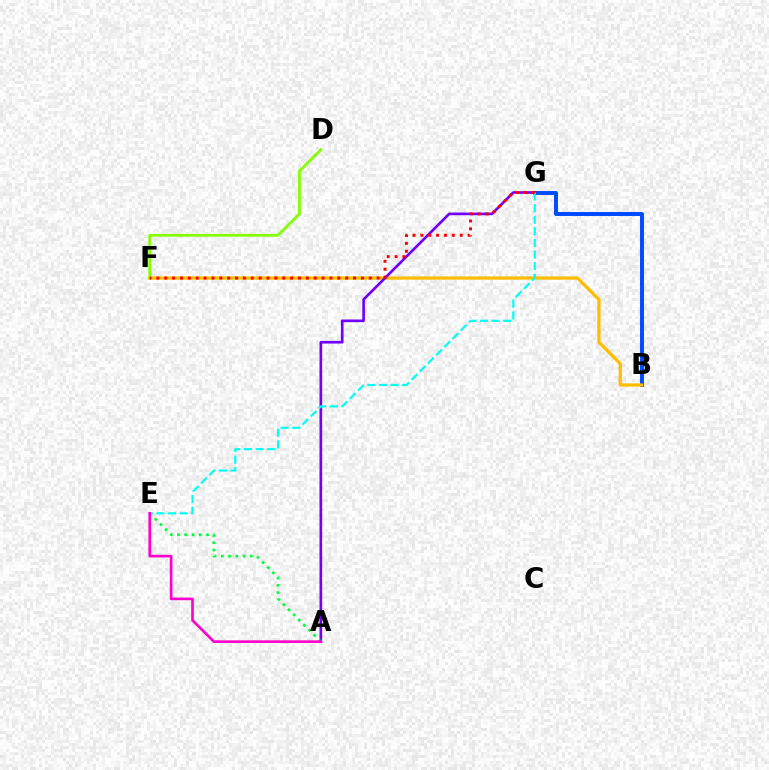{('B', 'G'): [{'color': '#004bff', 'line_style': 'solid', 'thickness': 2.84}], ('B', 'F'): [{'color': '#ffbd00', 'line_style': 'solid', 'thickness': 2.33}], ('A', 'G'): [{'color': '#7200ff', 'line_style': 'solid', 'thickness': 1.92}], ('A', 'E'): [{'color': '#00ff39', 'line_style': 'dotted', 'thickness': 1.97}, {'color': '#ff00cf', 'line_style': 'solid', 'thickness': 1.91}], ('E', 'G'): [{'color': '#00fff6', 'line_style': 'dashed', 'thickness': 1.58}], ('D', 'F'): [{'color': '#84ff00', 'line_style': 'solid', 'thickness': 2.0}], ('F', 'G'): [{'color': '#ff0000', 'line_style': 'dotted', 'thickness': 2.14}]}